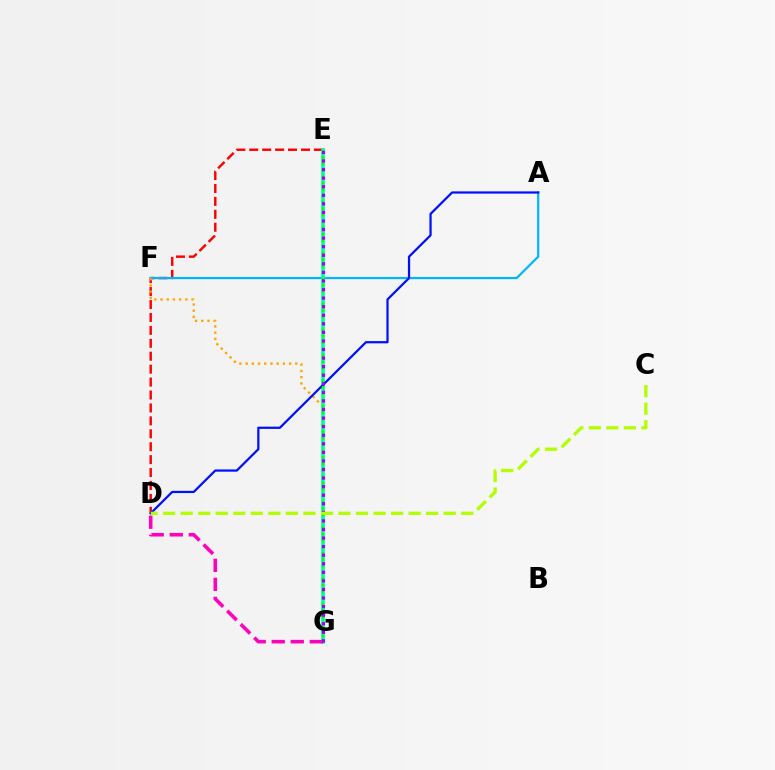{('D', 'E'): [{'color': '#ff0000', 'line_style': 'dashed', 'thickness': 1.76}], ('A', 'F'): [{'color': '#00b5ff', 'line_style': 'solid', 'thickness': 1.61}], ('F', 'G'): [{'color': '#ffa500', 'line_style': 'dotted', 'thickness': 1.69}], ('E', 'G'): [{'color': '#00ff9d', 'line_style': 'solid', 'thickness': 2.64}, {'color': '#08ff00', 'line_style': 'dotted', 'thickness': 1.73}, {'color': '#9b00ff', 'line_style': 'dotted', 'thickness': 2.33}], ('A', 'D'): [{'color': '#0010ff', 'line_style': 'solid', 'thickness': 1.61}], ('D', 'G'): [{'color': '#ff00bd', 'line_style': 'dashed', 'thickness': 2.58}], ('C', 'D'): [{'color': '#b3ff00', 'line_style': 'dashed', 'thickness': 2.38}]}